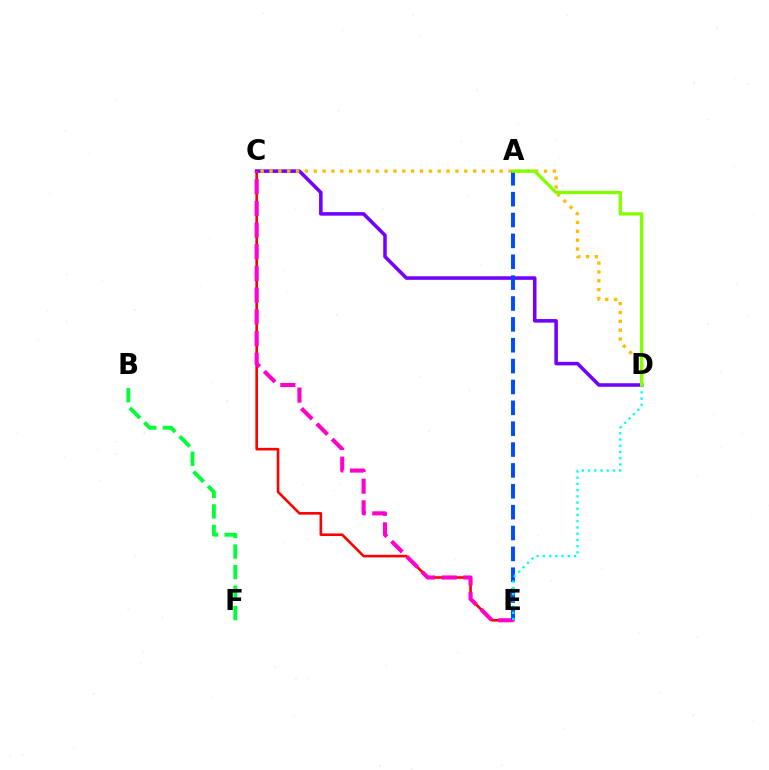{('C', 'E'): [{'color': '#ff0000', 'line_style': 'solid', 'thickness': 1.88}, {'color': '#ff00cf', 'line_style': 'dashed', 'thickness': 2.95}], ('C', 'D'): [{'color': '#7200ff', 'line_style': 'solid', 'thickness': 2.55}, {'color': '#ffbd00', 'line_style': 'dotted', 'thickness': 2.41}], ('A', 'E'): [{'color': '#004bff', 'line_style': 'dashed', 'thickness': 2.83}], ('D', 'E'): [{'color': '#00fff6', 'line_style': 'dotted', 'thickness': 1.69}], ('B', 'F'): [{'color': '#00ff39', 'line_style': 'dashed', 'thickness': 2.79}], ('A', 'D'): [{'color': '#84ff00', 'line_style': 'solid', 'thickness': 2.4}]}